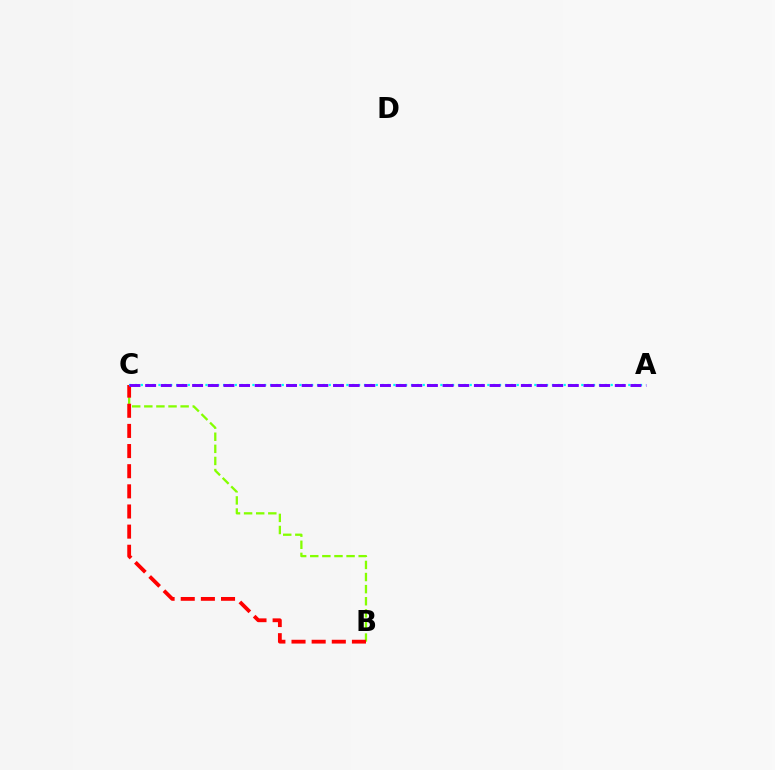{('B', 'C'): [{'color': '#84ff00', 'line_style': 'dashed', 'thickness': 1.64}, {'color': '#ff0000', 'line_style': 'dashed', 'thickness': 2.74}], ('A', 'C'): [{'color': '#00fff6', 'line_style': 'dotted', 'thickness': 1.6}, {'color': '#7200ff', 'line_style': 'dashed', 'thickness': 2.13}]}